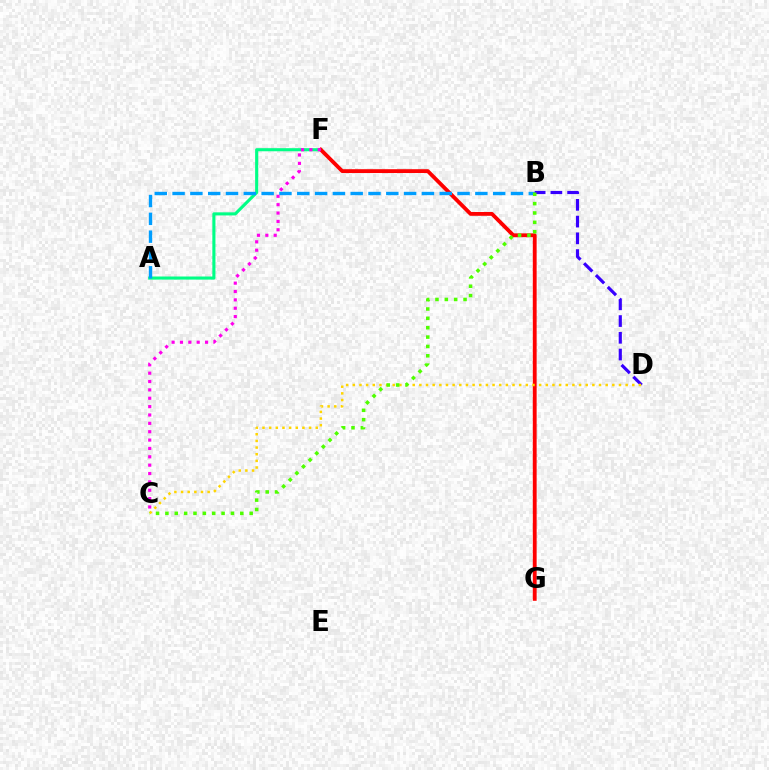{('A', 'F'): [{'color': '#00ff86', 'line_style': 'solid', 'thickness': 2.23}], ('F', 'G'): [{'color': '#ff0000', 'line_style': 'solid', 'thickness': 2.76}], ('A', 'B'): [{'color': '#009eff', 'line_style': 'dashed', 'thickness': 2.42}], ('B', 'D'): [{'color': '#3700ff', 'line_style': 'dashed', 'thickness': 2.27}], ('C', 'D'): [{'color': '#ffd500', 'line_style': 'dotted', 'thickness': 1.81}], ('B', 'C'): [{'color': '#4fff00', 'line_style': 'dotted', 'thickness': 2.54}], ('C', 'F'): [{'color': '#ff00ed', 'line_style': 'dotted', 'thickness': 2.27}]}